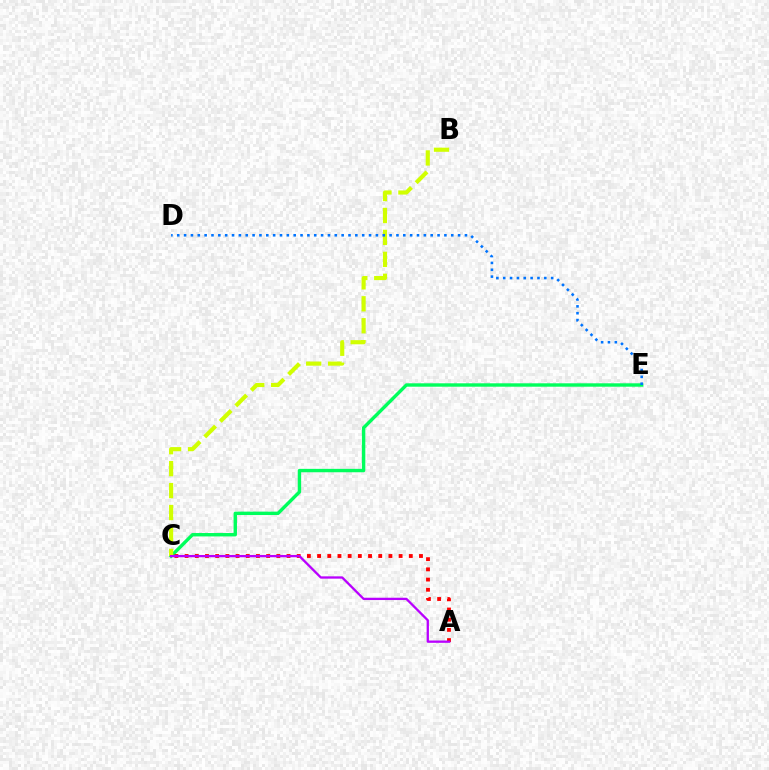{('C', 'E'): [{'color': '#00ff5c', 'line_style': 'solid', 'thickness': 2.45}], ('B', 'C'): [{'color': '#d1ff00', 'line_style': 'dashed', 'thickness': 2.98}], ('D', 'E'): [{'color': '#0074ff', 'line_style': 'dotted', 'thickness': 1.86}], ('A', 'C'): [{'color': '#ff0000', 'line_style': 'dotted', 'thickness': 2.77}, {'color': '#b900ff', 'line_style': 'solid', 'thickness': 1.66}]}